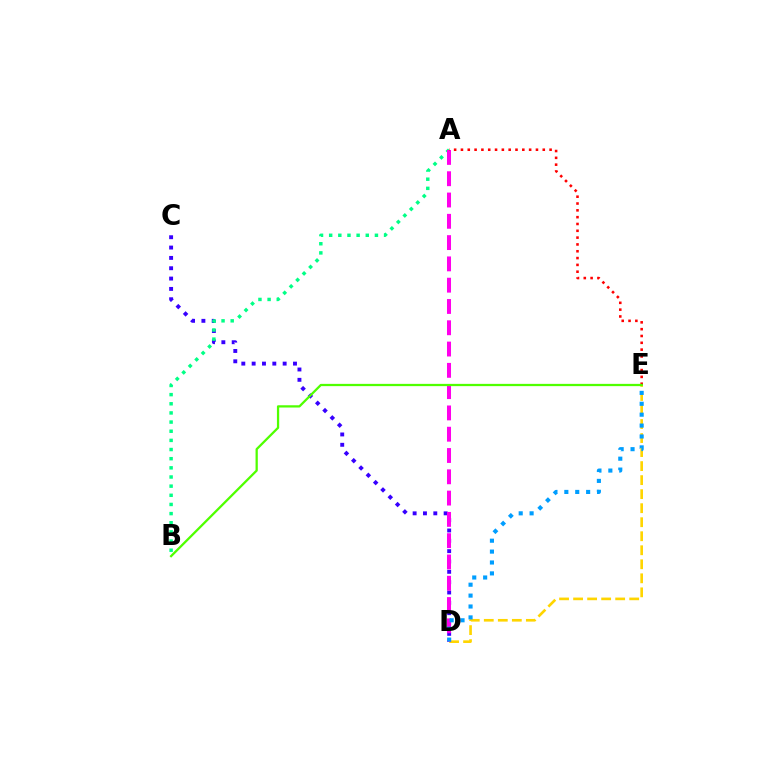{('C', 'D'): [{'color': '#3700ff', 'line_style': 'dotted', 'thickness': 2.81}], ('A', 'B'): [{'color': '#00ff86', 'line_style': 'dotted', 'thickness': 2.49}], ('D', 'E'): [{'color': '#ffd500', 'line_style': 'dashed', 'thickness': 1.91}, {'color': '#009eff', 'line_style': 'dotted', 'thickness': 2.96}], ('A', 'D'): [{'color': '#ff00ed', 'line_style': 'dashed', 'thickness': 2.89}], ('A', 'E'): [{'color': '#ff0000', 'line_style': 'dotted', 'thickness': 1.85}], ('B', 'E'): [{'color': '#4fff00', 'line_style': 'solid', 'thickness': 1.63}]}